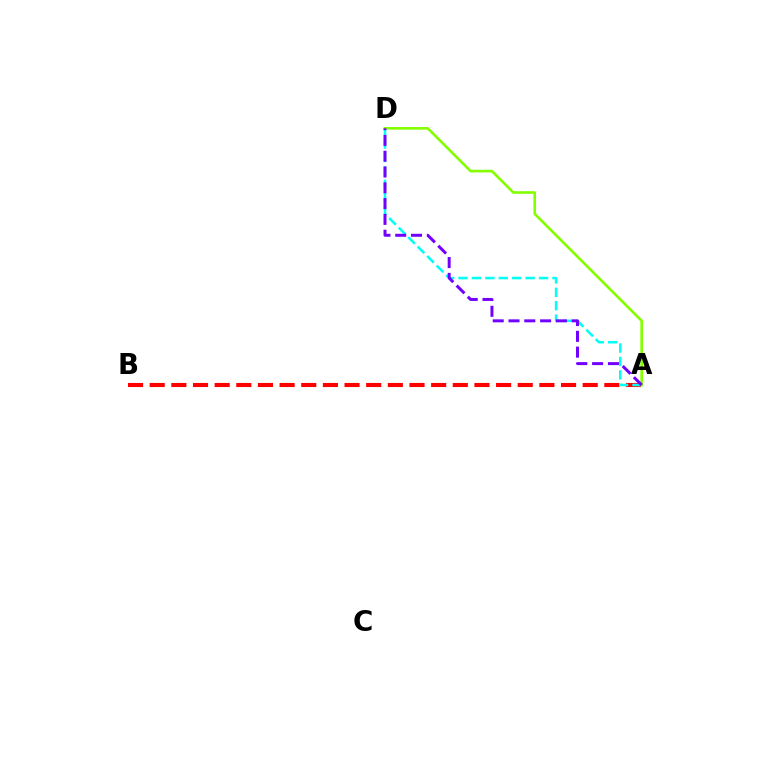{('A', 'B'): [{'color': '#ff0000', 'line_style': 'dashed', 'thickness': 2.94}], ('A', 'D'): [{'color': '#00fff6', 'line_style': 'dashed', 'thickness': 1.82}, {'color': '#84ff00', 'line_style': 'solid', 'thickness': 1.89}, {'color': '#7200ff', 'line_style': 'dashed', 'thickness': 2.15}]}